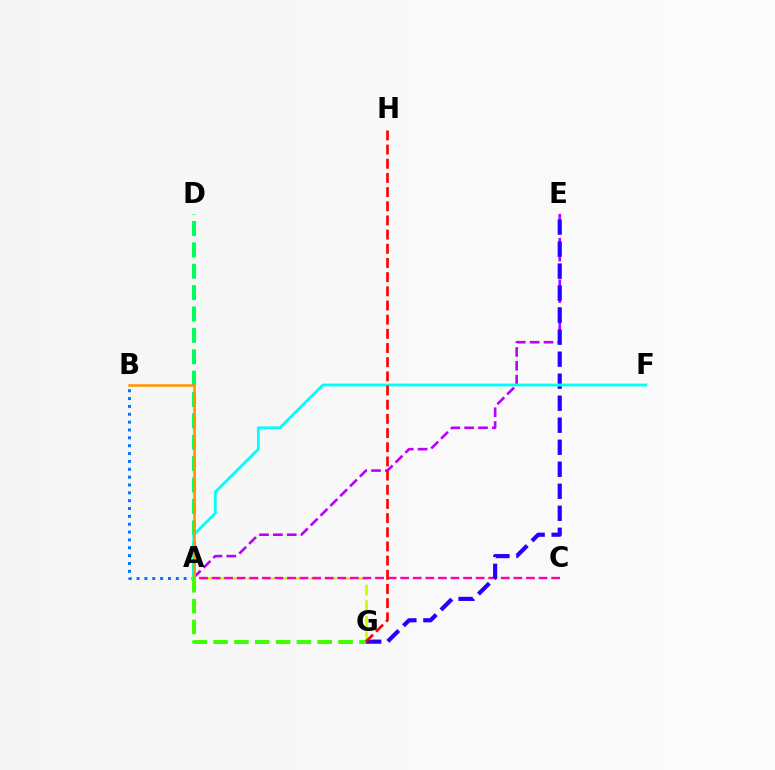{('A', 'E'): [{'color': '#b900ff', 'line_style': 'dashed', 'thickness': 1.88}], ('A', 'B'): [{'color': '#0074ff', 'line_style': 'dotted', 'thickness': 2.13}, {'color': '#ff9400', 'line_style': 'solid', 'thickness': 1.84}], ('A', 'G'): [{'color': '#d1ff00', 'line_style': 'dashed', 'thickness': 2.12}, {'color': '#3dff00', 'line_style': 'dashed', 'thickness': 2.83}], ('A', 'C'): [{'color': '#ff00ac', 'line_style': 'dashed', 'thickness': 1.71}], ('A', 'D'): [{'color': '#00ff5c', 'line_style': 'dashed', 'thickness': 2.9}], ('E', 'G'): [{'color': '#2500ff', 'line_style': 'dashed', 'thickness': 2.99}], ('A', 'F'): [{'color': '#00fff6', 'line_style': 'solid', 'thickness': 2.01}], ('G', 'H'): [{'color': '#ff0000', 'line_style': 'dashed', 'thickness': 1.93}]}